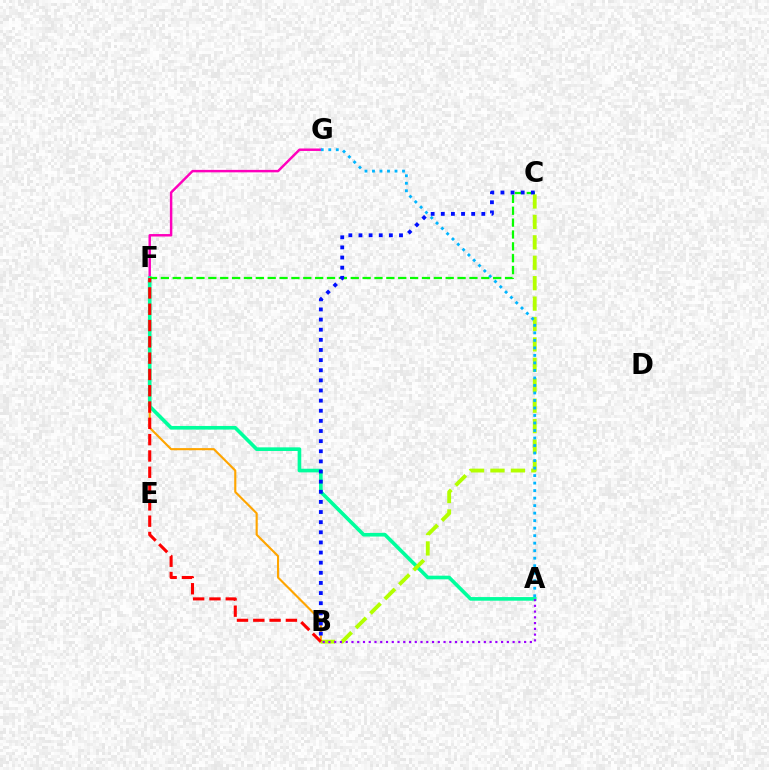{('B', 'F'): [{'color': '#ffa500', 'line_style': 'solid', 'thickness': 1.54}, {'color': '#ff0000', 'line_style': 'dashed', 'thickness': 2.21}], ('F', 'G'): [{'color': '#ff00bd', 'line_style': 'solid', 'thickness': 1.77}], ('A', 'F'): [{'color': '#00ff9d', 'line_style': 'solid', 'thickness': 2.62}], ('B', 'C'): [{'color': '#b3ff00', 'line_style': 'dashed', 'thickness': 2.77}, {'color': '#0010ff', 'line_style': 'dotted', 'thickness': 2.75}], ('C', 'F'): [{'color': '#08ff00', 'line_style': 'dashed', 'thickness': 1.61}], ('A', 'G'): [{'color': '#00b5ff', 'line_style': 'dotted', 'thickness': 2.04}], ('A', 'B'): [{'color': '#9b00ff', 'line_style': 'dotted', 'thickness': 1.56}]}